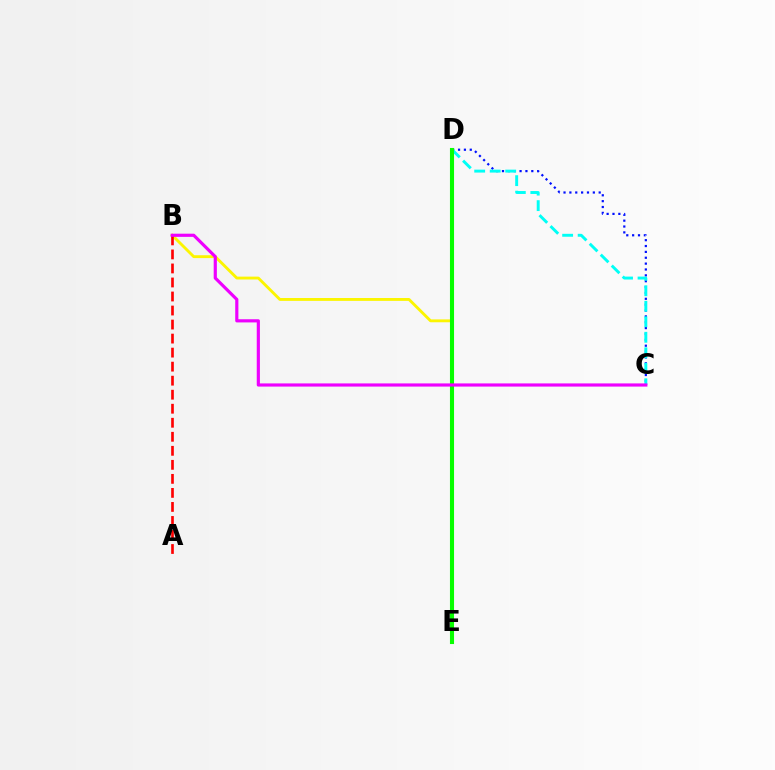{('C', 'D'): [{'color': '#0010ff', 'line_style': 'dotted', 'thickness': 1.59}, {'color': '#00fff6', 'line_style': 'dashed', 'thickness': 2.11}], ('B', 'E'): [{'color': '#fcf500', 'line_style': 'solid', 'thickness': 2.07}], ('D', 'E'): [{'color': '#08ff00', 'line_style': 'solid', 'thickness': 2.94}], ('A', 'B'): [{'color': '#ff0000', 'line_style': 'dashed', 'thickness': 1.91}], ('B', 'C'): [{'color': '#ee00ff', 'line_style': 'solid', 'thickness': 2.28}]}